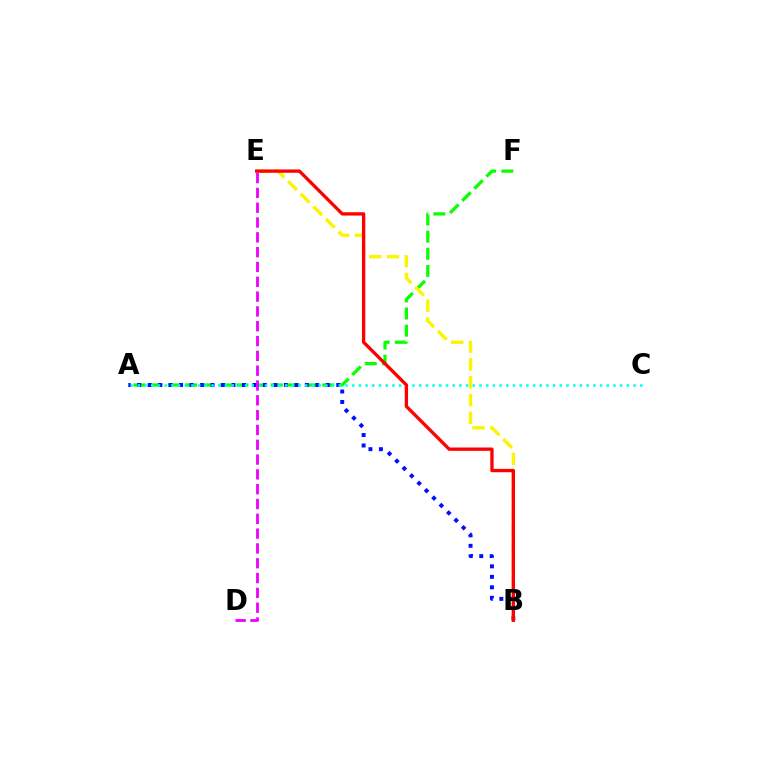{('A', 'F'): [{'color': '#08ff00', 'line_style': 'dashed', 'thickness': 2.33}], ('A', 'B'): [{'color': '#0010ff', 'line_style': 'dotted', 'thickness': 2.85}], ('A', 'C'): [{'color': '#00fff6', 'line_style': 'dotted', 'thickness': 1.82}], ('B', 'E'): [{'color': '#fcf500', 'line_style': 'dashed', 'thickness': 2.42}, {'color': '#ff0000', 'line_style': 'solid', 'thickness': 2.4}], ('D', 'E'): [{'color': '#ee00ff', 'line_style': 'dashed', 'thickness': 2.01}]}